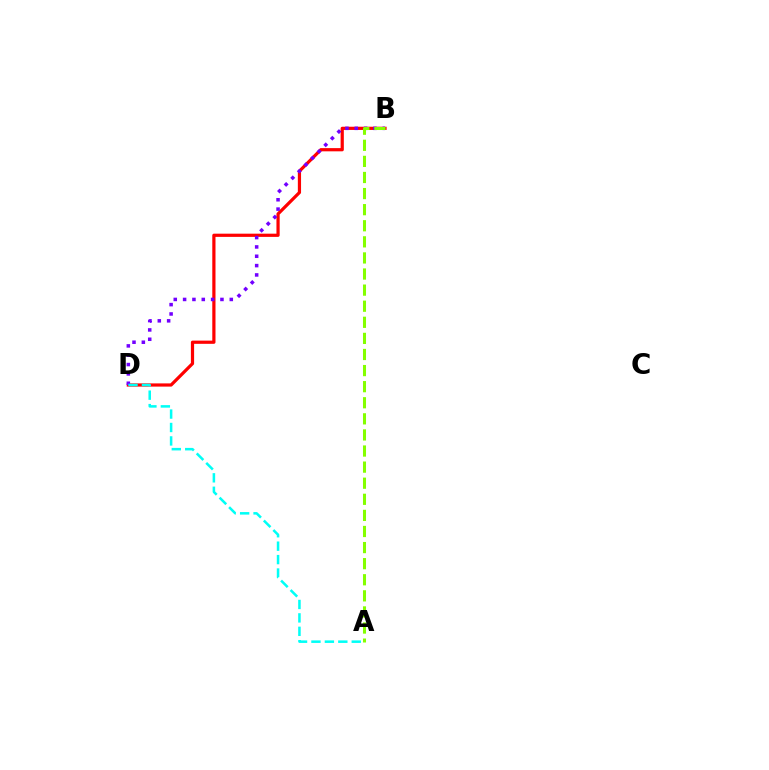{('B', 'D'): [{'color': '#ff0000', 'line_style': 'solid', 'thickness': 2.31}, {'color': '#7200ff', 'line_style': 'dotted', 'thickness': 2.54}], ('A', 'D'): [{'color': '#00fff6', 'line_style': 'dashed', 'thickness': 1.82}], ('A', 'B'): [{'color': '#84ff00', 'line_style': 'dashed', 'thickness': 2.19}]}